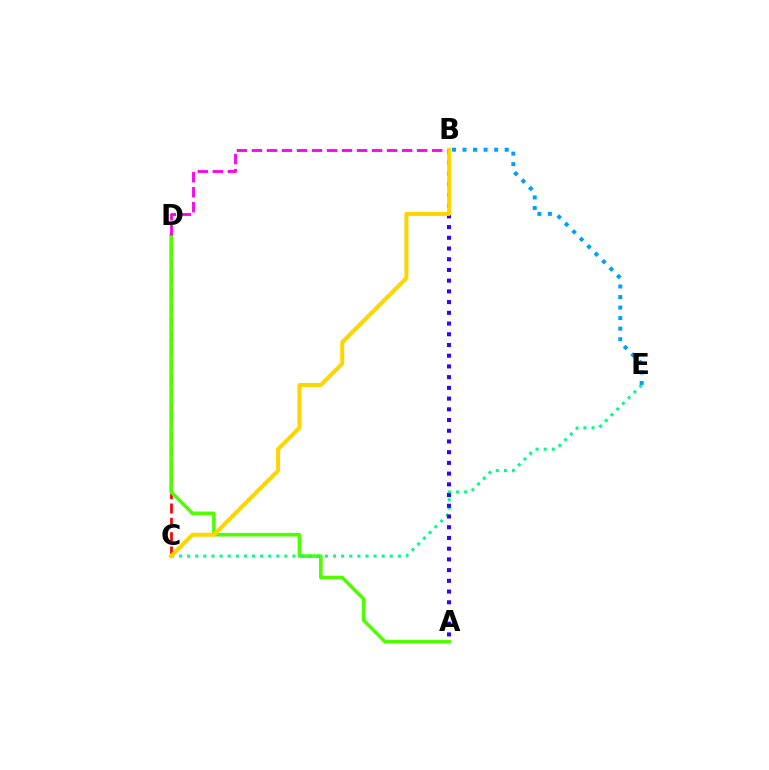{('C', 'D'): [{'color': '#ff0000', 'line_style': 'dashed', 'thickness': 1.95}], ('A', 'D'): [{'color': '#4fff00', 'line_style': 'solid', 'thickness': 2.59}], ('C', 'E'): [{'color': '#00ff86', 'line_style': 'dotted', 'thickness': 2.2}], ('B', 'D'): [{'color': '#ff00ed', 'line_style': 'dashed', 'thickness': 2.04}], ('B', 'E'): [{'color': '#009eff', 'line_style': 'dotted', 'thickness': 2.86}], ('A', 'B'): [{'color': '#3700ff', 'line_style': 'dotted', 'thickness': 2.91}], ('B', 'C'): [{'color': '#ffd500', 'line_style': 'solid', 'thickness': 2.91}]}